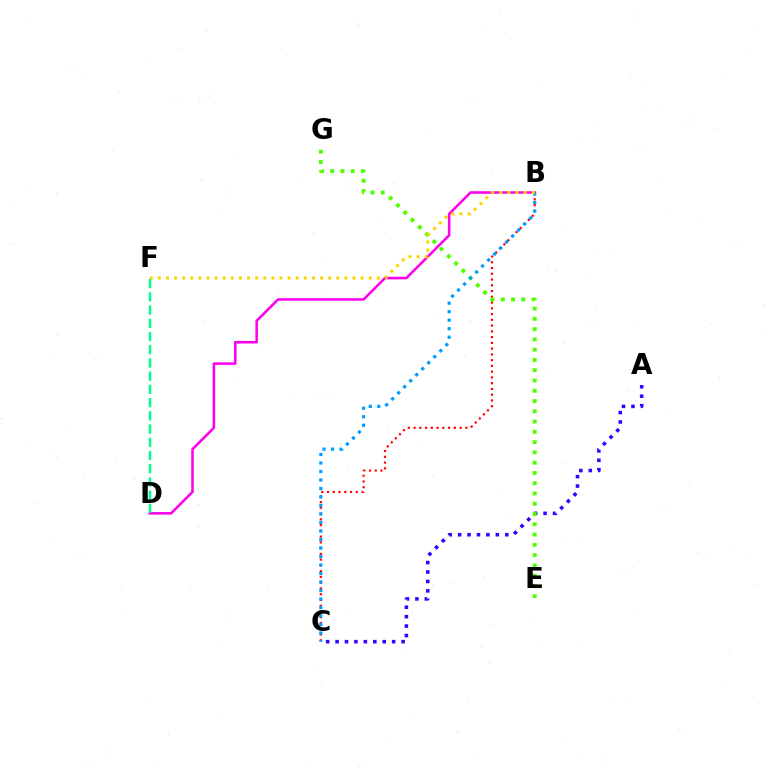{('B', 'D'): [{'color': '#ff00ed', 'line_style': 'solid', 'thickness': 1.84}], ('A', 'C'): [{'color': '#3700ff', 'line_style': 'dotted', 'thickness': 2.56}], ('B', 'C'): [{'color': '#ff0000', 'line_style': 'dotted', 'thickness': 1.56}, {'color': '#009eff', 'line_style': 'dotted', 'thickness': 2.31}], ('E', 'G'): [{'color': '#4fff00', 'line_style': 'dotted', 'thickness': 2.79}], ('B', 'F'): [{'color': '#ffd500', 'line_style': 'dotted', 'thickness': 2.2}], ('D', 'F'): [{'color': '#00ff86', 'line_style': 'dashed', 'thickness': 1.8}]}